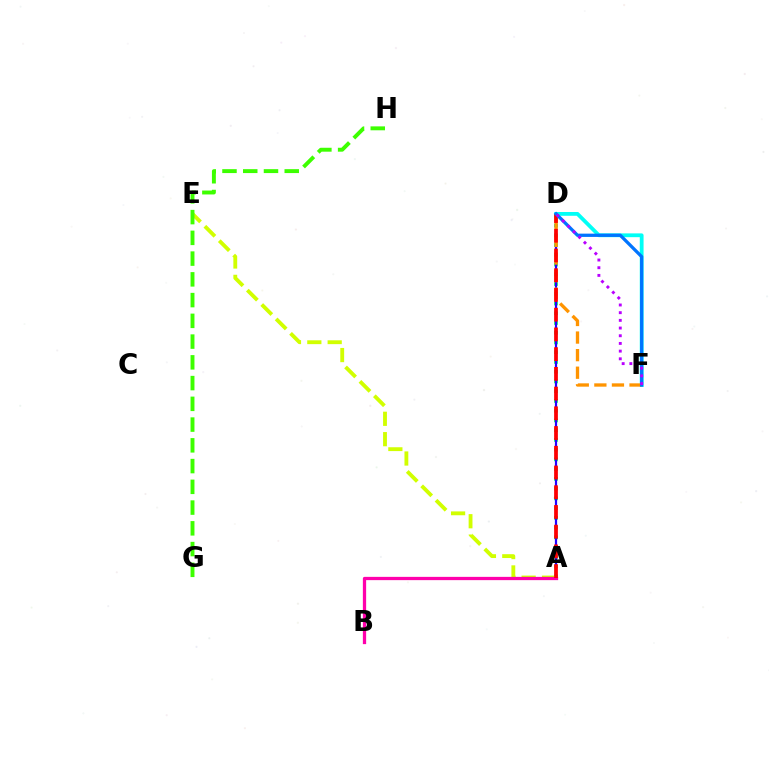{('A', 'D'): [{'color': '#00ff5c', 'line_style': 'dotted', 'thickness': 2.65}, {'color': '#2500ff', 'line_style': 'solid', 'thickness': 1.6}, {'color': '#ff0000', 'line_style': 'dashed', 'thickness': 2.68}], ('A', 'E'): [{'color': '#d1ff00', 'line_style': 'dashed', 'thickness': 2.77}], ('D', 'F'): [{'color': '#00fff6', 'line_style': 'solid', 'thickness': 2.73}, {'color': '#ff9400', 'line_style': 'dashed', 'thickness': 2.39}, {'color': '#0074ff', 'line_style': 'solid', 'thickness': 2.36}, {'color': '#b900ff', 'line_style': 'dotted', 'thickness': 2.09}], ('G', 'H'): [{'color': '#3dff00', 'line_style': 'dashed', 'thickness': 2.82}], ('A', 'B'): [{'color': '#ff00ac', 'line_style': 'solid', 'thickness': 2.35}]}